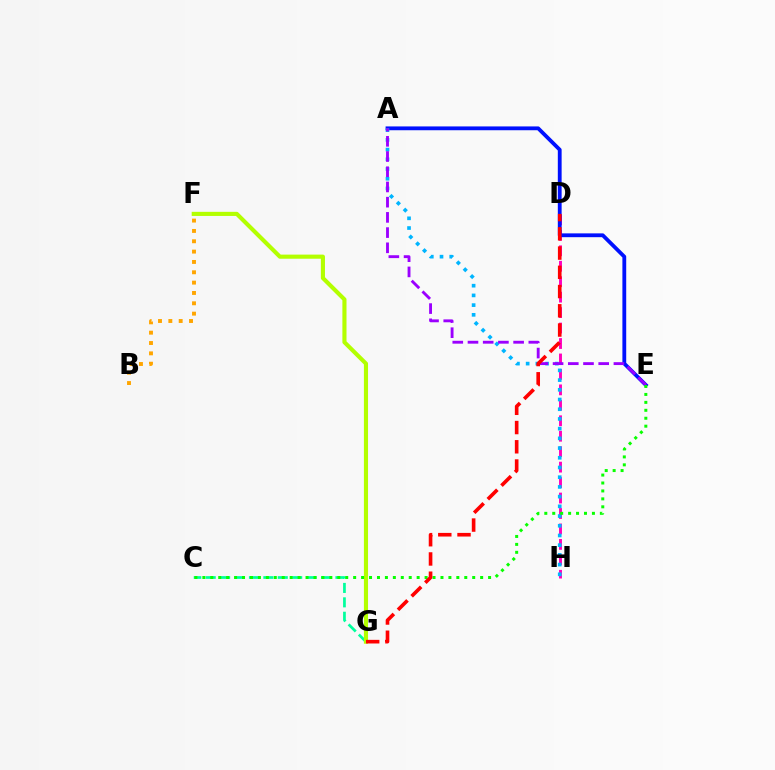{('D', 'H'): [{'color': '#ff00bd', 'line_style': 'dashed', 'thickness': 2.1}], ('C', 'G'): [{'color': '#00ff9d', 'line_style': 'dashed', 'thickness': 1.96}], ('F', 'G'): [{'color': '#b3ff00', 'line_style': 'solid', 'thickness': 2.96}], ('B', 'F'): [{'color': '#ffa500', 'line_style': 'dotted', 'thickness': 2.81}], ('A', 'E'): [{'color': '#0010ff', 'line_style': 'solid', 'thickness': 2.74}, {'color': '#9b00ff', 'line_style': 'dashed', 'thickness': 2.07}], ('A', 'H'): [{'color': '#00b5ff', 'line_style': 'dotted', 'thickness': 2.64}], ('C', 'E'): [{'color': '#08ff00', 'line_style': 'dotted', 'thickness': 2.16}], ('D', 'G'): [{'color': '#ff0000', 'line_style': 'dashed', 'thickness': 2.61}]}